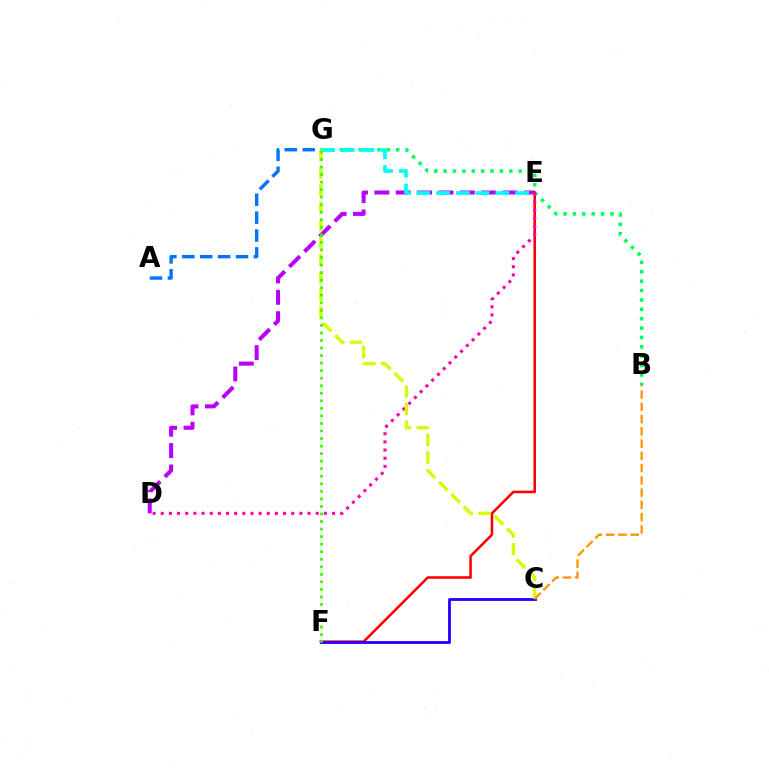{('A', 'G'): [{'color': '#0074ff', 'line_style': 'dashed', 'thickness': 2.43}], ('D', 'E'): [{'color': '#b900ff', 'line_style': 'dashed', 'thickness': 2.9}, {'color': '#ff00ac', 'line_style': 'dotted', 'thickness': 2.22}], ('B', 'G'): [{'color': '#00ff5c', 'line_style': 'dotted', 'thickness': 2.55}], ('E', 'F'): [{'color': '#ff0000', 'line_style': 'solid', 'thickness': 1.85}], ('C', 'F'): [{'color': '#2500ff', 'line_style': 'solid', 'thickness': 2.04}], ('E', 'G'): [{'color': '#00fff6', 'line_style': 'dashed', 'thickness': 2.69}], ('C', 'G'): [{'color': '#d1ff00', 'line_style': 'dashed', 'thickness': 2.37}], ('B', 'C'): [{'color': '#ff9400', 'line_style': 'dashed', 'thickness': 1.67}], ('F', 'G'): [{'color': '#3dff00', 'line_style': 'dotted', 'thickness': 2.05}]}